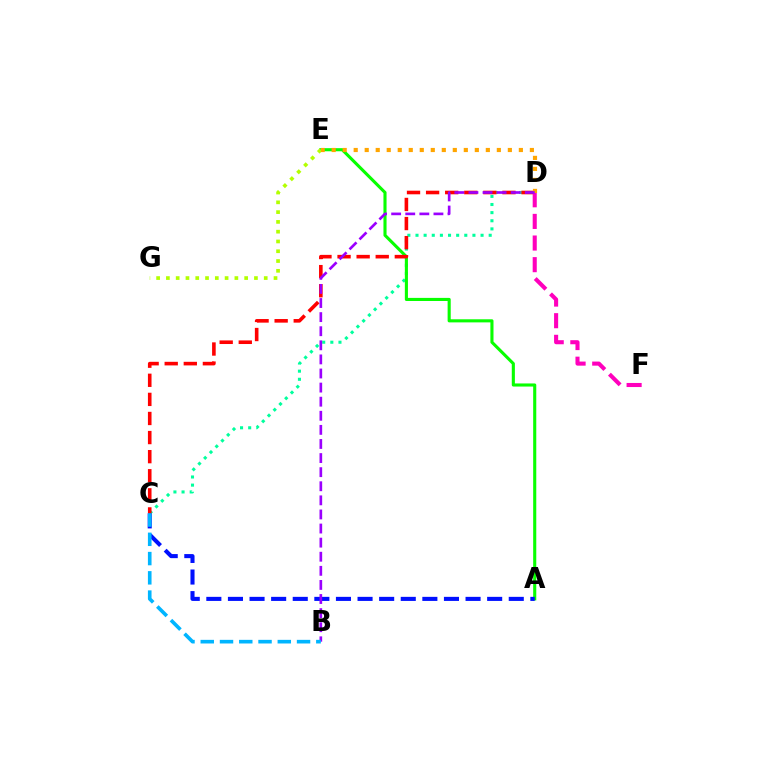{('C', 'D'): [{'color': '#00ff9d', 'line_style': 'dotted', 'thickness': 2.21}, {'color': '#ff0000', 'line_style': 'dashed', 'thickness': 2.59}], ('A', 'E'): [{'color': '#08ff00', 'line_style': 'solid', 'thickness': 2.23}], ('A', 'C'): [{'color': '#0010ff', 'line_style': 'dashed', 'thickness': 2.93}], ('E', 'G'): [{'color': '#b3ff00', 'line_style': 'dotted', 'thickness': 2.66}], ('D', 'F'): [{'color': '#ff00bd', 'line_style': 'dashed', 'thickness': 2.94}], ('D', 'E'): [{'color': '#ffa500', 'line_style': 'dotted', 'thickness': 2.99}], ('B', 'D'): [{'color': '#9b00ff', 'line_style': 'dashed', 'thickness': 1.91}], ('B', 'C'): [{'color': '#00b5ff', 'line_style': 'dashed', 'thickness': 2.62}]}